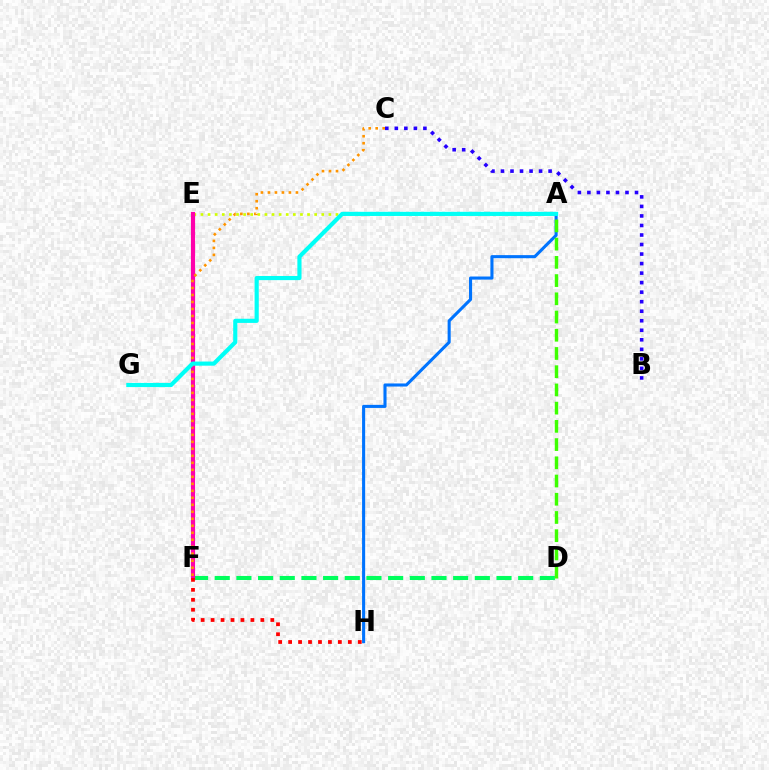{('E', 'F'): [{'color': '#b900ff', 'line_style': 'dotted', 'thickness': 1.93}, {'color': '#ff00ac', 'line_style': 'solid', 'thickness': 3.0}], ('A', 'H'): [{'color': '#0074ff', 'line_style': 'solid', 'thickness': 2.22}], ('A', 'E'): [{'color': '#d1ff00', 'line_style': 'dotted', 'thickness': 1.93}], ('D', 'F'): [{'color': '#00ff5c', 'line_style': 'dashed', 'thickness': 2.94}], ('C', 'F'): [{'color': '#ff9400', 'line_style': 'dotted', 'thickness': 1.9}], ('F', 'H'): [{'color': '#ff0000', 'line_style': 'dotted', 'thickness': 2.7}], ('A', 'G'): [{'color': '#00fff6', 'line_style': 'solid', 'thickness': 2.99}], ('B', 'C'): [{'color': '#2500ff', 'line_style': 'dotted', 'thickness': 2.59}], ('A', 'D'): [{'color': '#3dff00', 'line_style': 'dashed', 'thickness': 2.48}]}